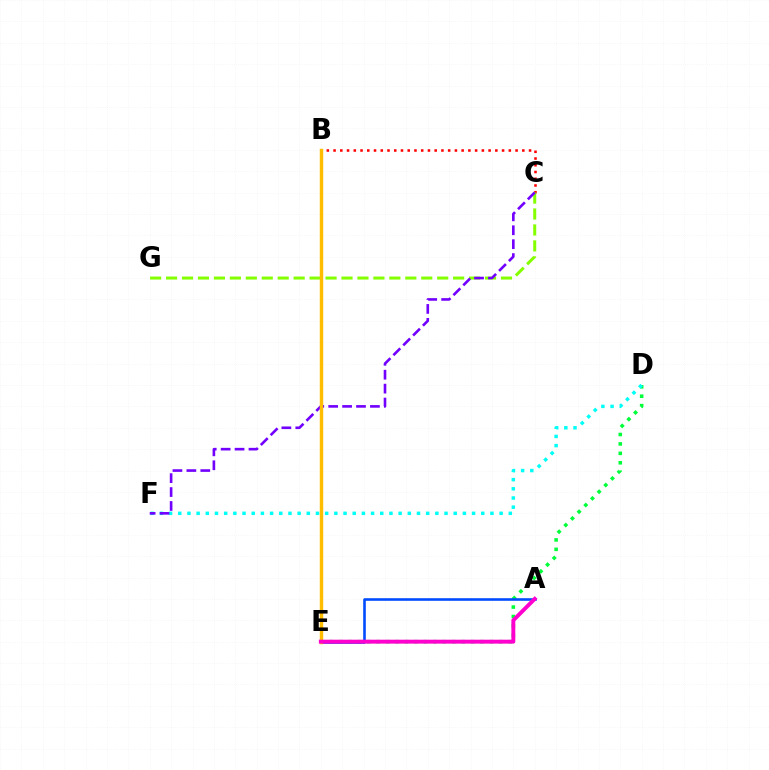{('D', 'E'): [{'color': '#00ff39', 'line_style': 'dotted', 'thickness': 2.56}], ('B', 'C'): [{'color': '#ff0000', 'line_style': 'dotted', 'thickness': 1.83}], ('C', 'G'): [{'color': '#84ff00', 'line_style': 'dashed', 'thickness': 2.17}], ('D', 'F'): [{'color': '#00fff6', 'line_style': 'dotted', 'thickness': 2.49}], ('A', 'E'): [{'color': '#004bff', 'line_style': 'solid', 'thickness': 1.87}, {'color': '#ff00cf', 'line_style': 'solid', 'thickness': 2.83}], ('C', 'F'): [{'color': '#7200ff', 'line_style': 'dashed', 'thickness': 1.89}], ('B', 'E'): [{'color': '#ffbd00', 'line_style': 'solid', 'thickness': 2.47}]}